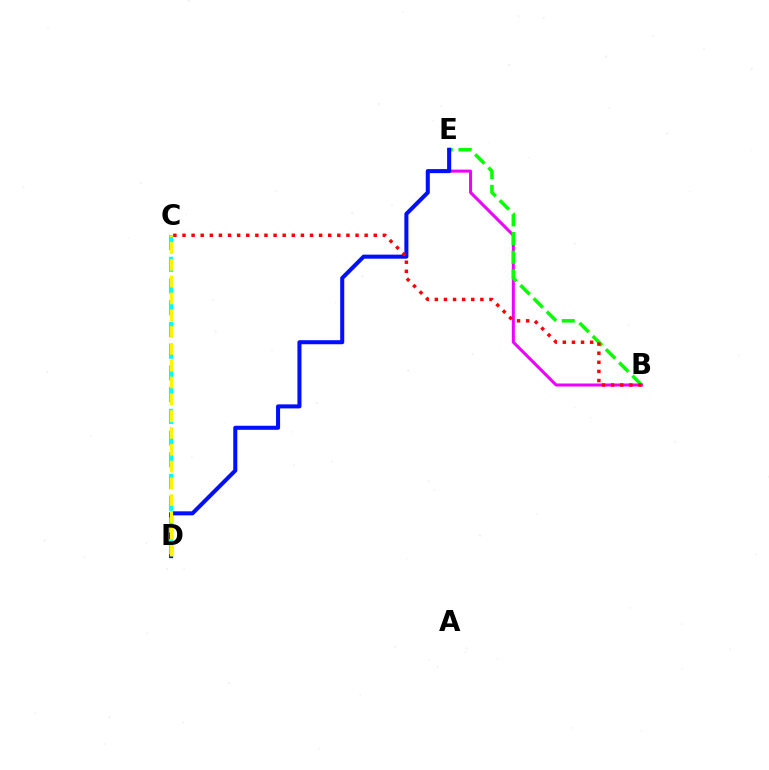{('B', 'E'): [{'color': '#ee00ff', 'line_style': 'solid', 'thickness': 2.17}, {'color': '#08ff00', 'line_style': 'dashed', 'thickness': 2.54}], ('D', 'E'): [{'color': '#0010ff', 'line_style': 'solid', 'thickness': 2.91}], ('C', 'D'): [{'color': '#00fff6', 'line_style': 'dashed', 'thickness': 2.95}, {'color': '#fcf500', 'line_style': 'dashed', 'thickness': 2.28}], ('B', 'C'): [{'color': '#ff0000', 'line_style': 'dotted', 'thickness': 2.47}]}